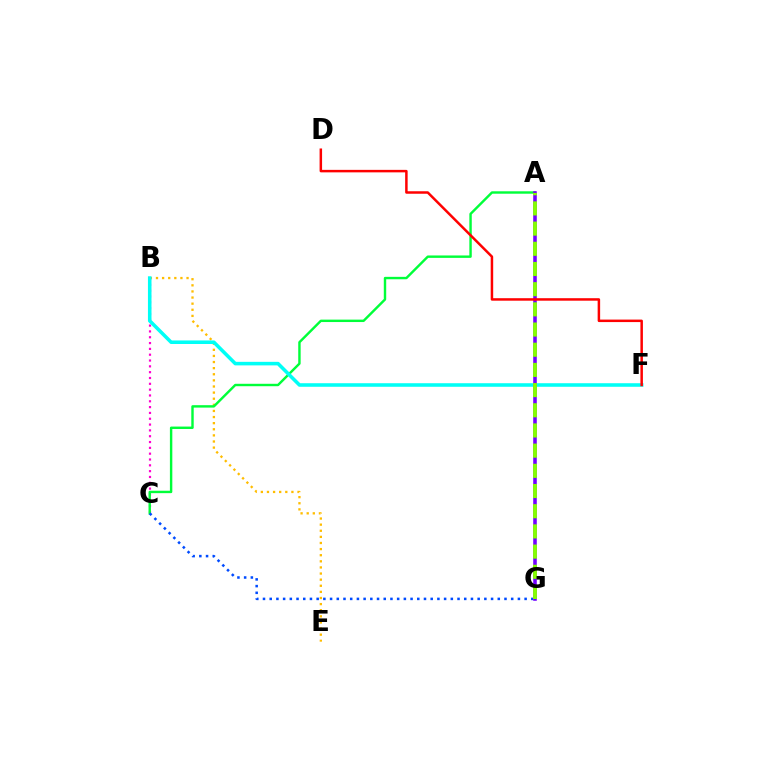{('B', 'C'): [{'color': '#ff00cf', 'line_style': 'dotted', 'thickness': 1.58}], ('B', 'E'): [{'color': '#ffbd00', 'line_style': 'dotted', 'thickness': 1.66}], ('A', 'C'): [{'color': '#00ff39', 'line_style': 'solid', 'thickness': 1.74}], ('B', 'F'): [{'color': '#00fff6', 'line_style': 'solid', 'thickness': 2.56}], ('C', 'G'): [{'color': '#004bff', 'line_style': 'dotted', 'thickness': 1.82}], ('A', 'G'): [{'color': '#7200ff', 'line_style': 'solid', 'thickness': 2.57}, {'color': '#84ff00', 'line_style': 'dashed', 'thickness': 2.74}], ('D', 'F'): [{'color': '#ff0000', 'line_style': 'solid', 'thickness': 1.79}]}